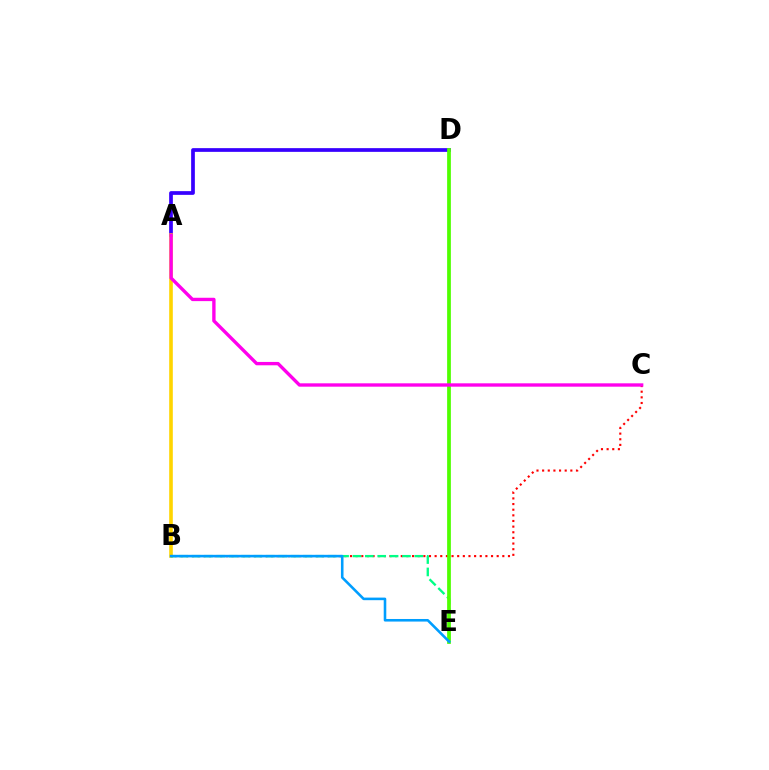{('A', 'D'): [{'color': '#3700ff', 'line_style': 'solid', 'thickness': 2.68}], ('B', 'C'): [{'color': '#ff0000', 'line_style': 'dotted', 'thickness': 1.53}], ('A', 'B'): [{'color': '#ffd500', 'line_style': 'solid', 'thickness': 2.6}], ('B', 'E'): [{'color': '#00ff86', 'line_style': 'dashed', 'thickness': 1.68}, {'color': '#009eff', 'line_style': 'solid', 'thickness': 1.86}], ('D', 'E'): [{'color': '#4fff00', 'line_style': 'solid', 'thickness': 2.7}], ('A', 'C'): [{'color': '#ff00ed', 'line_style': 'solid', 'thickness': 2.42}]}